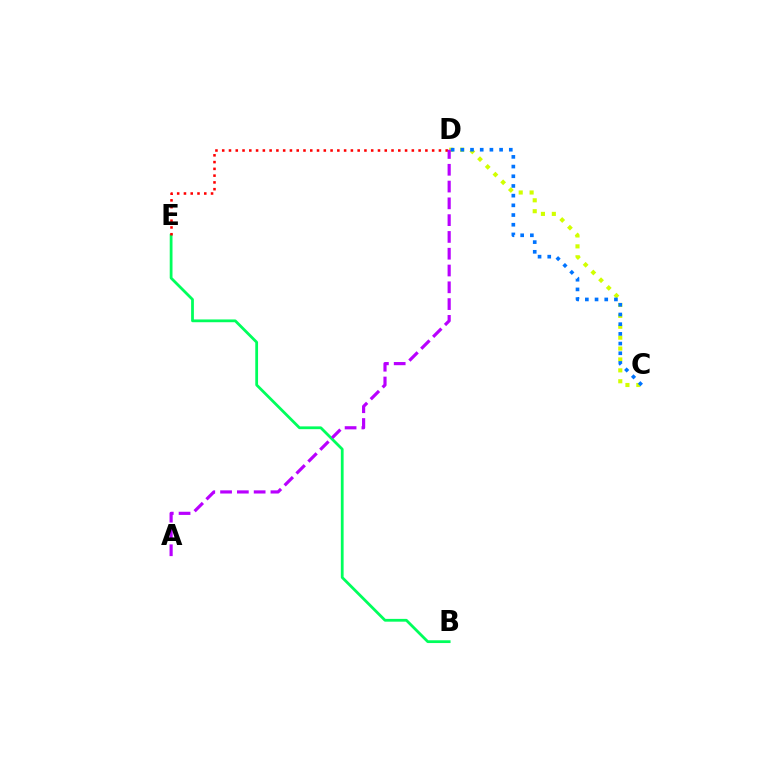{('B', 'E'): [{'color': '#00ff5c', 'line_style': 'solid', 'thickness': 2.0}], ('C', 'D'): [{'color': '#d1ff00', 'line_style': 'dotted', 'thickness': 2.96}, {'color': '#0074ff', 'line_style': 'dotted', 'thickness': 2.63}], ('D', 'E'): [{'color': '#ff0000', 'line_style': 'dotted', 'thickness': 1.84}], ('A', 'D'): [{'color': '#b900ff', 'line_style': 'dashed', 'thickness': 2.28}]}